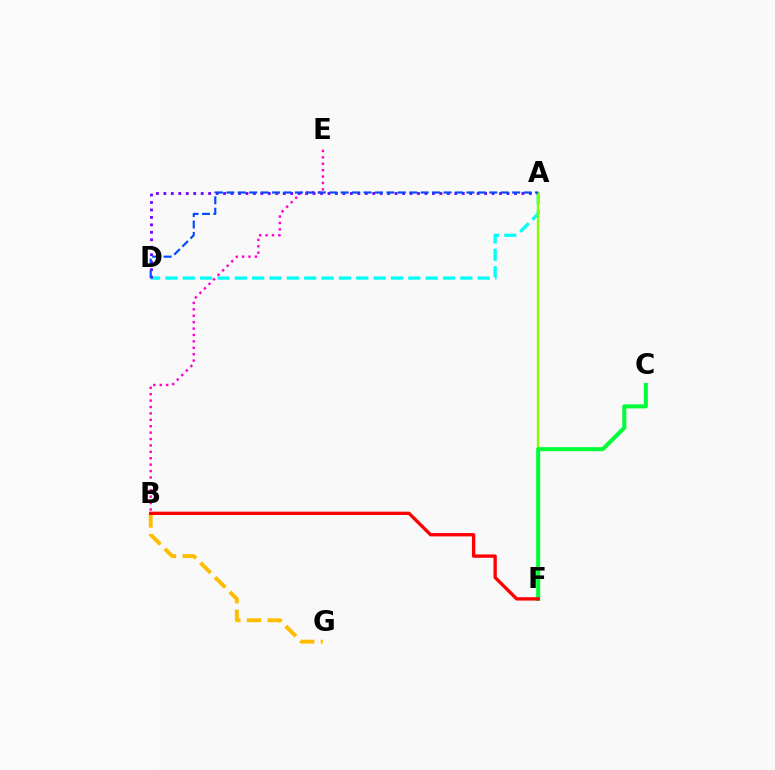{('A', 'D'): [{'color': '#00fff6', 'line_style': 'dashed', 'thickness': 2.36}, {'color': '#7200ff', 'line_style': 'dotted', 'thickness': 2.03}, {'color': '#004bff', 'line_style': 'dashed', 'thickness': 1.55}], ('A', 'F'): [{'color': '#84ff00', 'line_style': 'solid', 'thickness': 1.68}], ('B', 'G'): [{'color': '#ffbd00', 'line_style': 'dashed', 'thickness': 2.81}], ('B', 'E'): [{'color': '#ff00cf', 'line_style': 'dotted', 'thickness': 1.74}], ('C', 'F'): [{'color': '#00ff39', 'line_style': 'solid', 'thickness': 2.91}], ('B', 'F'): [{'color': '#ff0000', 'line_style': 'solid', 'thickness': 2.4}]}